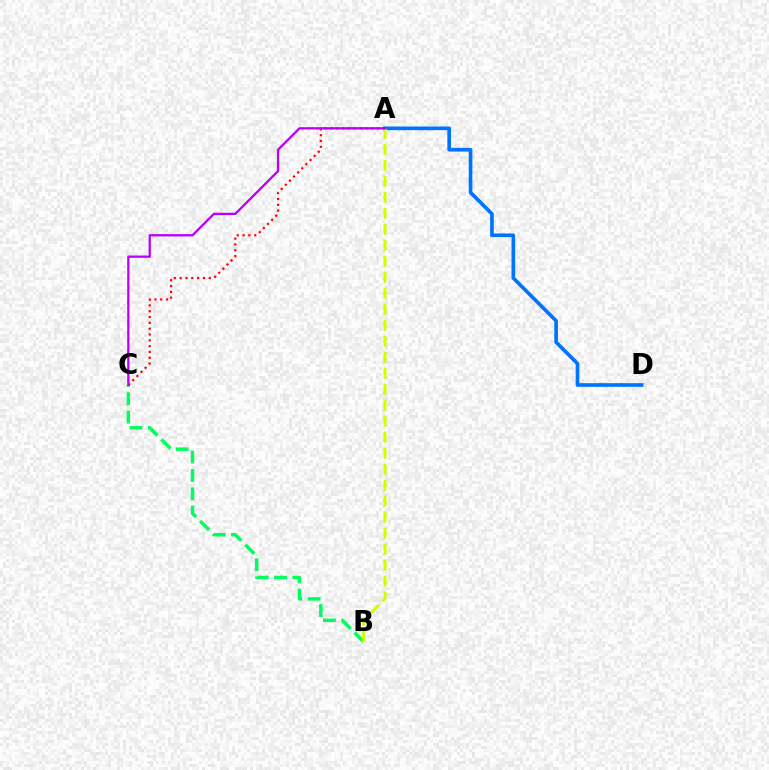{('A', 'D'): [{'color': '#0074ff', 'line_style': 'solid', 'thickness': 2.64}], ('B', 'C'): [{'color': '#00ff5c', 'line_style': 'dashed', 'thickness': 2.49}], ('A', 'C'): [{'color': '#ff0000', 'line_style': 'dotted', 'thickness': 1.58}, {'color': '#b900ff', 'line_style': 'solid', 'thickness': 1.65}], ('A', 'B'): [{'color': '#d1ff00', 'line_style': 'dashed', 'thickness': 2.17}]}